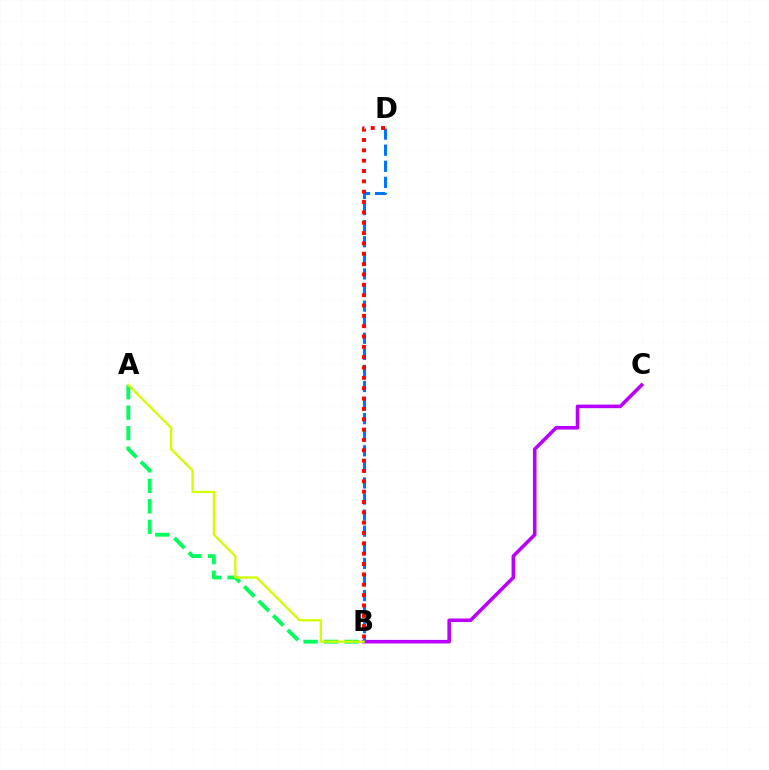{('A', 'B'): [{'color': '#00ff5c', 'line_style': 'dashed', 'thickness': 2.79}, {'color': '#d1ff00', 'line_style': 'solid', 'thickness': 1.65}], ('B', 'C'): [{'color': '#b900ff', 'line_style': 'solid', 'thickness': 2.57}], ('B', 'D'): [{'color': '#0074ff', 'line_style': 'dashed', 'thickness': 2.18}, {'color': '#ff0000', 'line_style': 'dotted', 'thickness': 2.81}]}